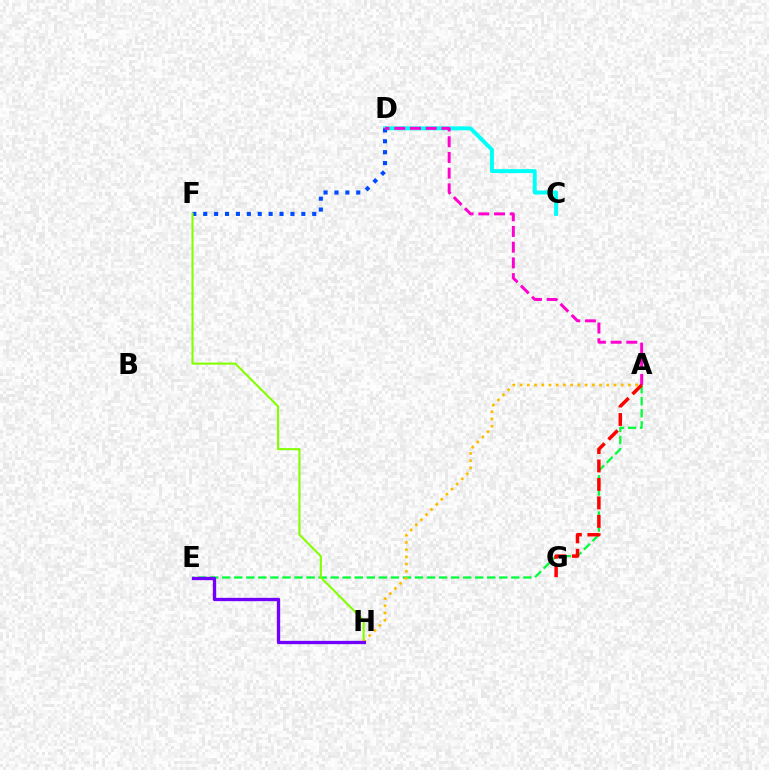{('C', 'D'): [{'color': '#00fff6', 'line_style': 'solid', 'thickness': 2.85}], ('D', 'F'): [{'color': '#004bff', 'line_style': 'dotted', 'thickness': 2.96}], ('A', 'E'): [{'color': '#00ff39', 'line_style': 'dashed', 'thickness': 1.64}], ('F', 'H'): [{'color': '#84ff00', 'line_style': 'solid', 'thickness': 1.51}], ('A', 'D'): [{'color': '#ff00cf', 'line_style': 'dashed', 'thickness': 2.13}], ('A', 'G'): [{'color': '#ff0000', 'line_style': 'dashed', 'thickness': 2.51}], ('A', 'H'): [{'color': '#ffbd00', 'line_style': 'dotted', 'thickness': 1.96}], ('E', 'H'): [{'color': '#7200ff', 'line_style': 'solid', 'thickness': 2.39}]}